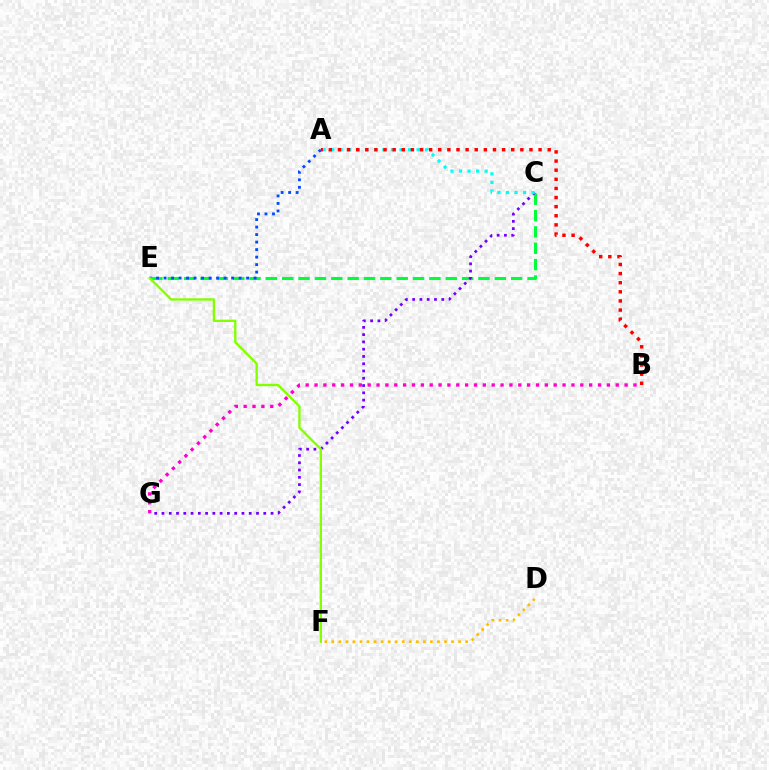{('C', 'E'): [{'color': '#00ff39', 'line_style': 'dashed', 'thickness': 2.22}], ('C', 'G'): [{'color': '#7200ff', 'line_style': 'dotted', 'thickness': 1.98}], ('A', 'C'): [{'color': '#00fff6', 'line_style': 'dotted', 'thickness': 2.32}], ('A', 'E'): [{'color': '#004bff', 'line_style': 'dotted', 'thickness': 2.04}], ('E', 'F'): [{'color': '#84ff00', 'line_style': 'solid', 'thickness': 1.69}], ('A', 'B'): [{'color': '#ff0000', 'line_style': 'dotted', 'thickness': 2.48}], ('B', 'G'): [{'color': '#ff00cf', 'line_style': 'dotted', 'thickness': 2.41}], ('D', 'F'): [{'color': '#ffbd00', 'line_style': 'dotted', 'thickness': 1.91}]}